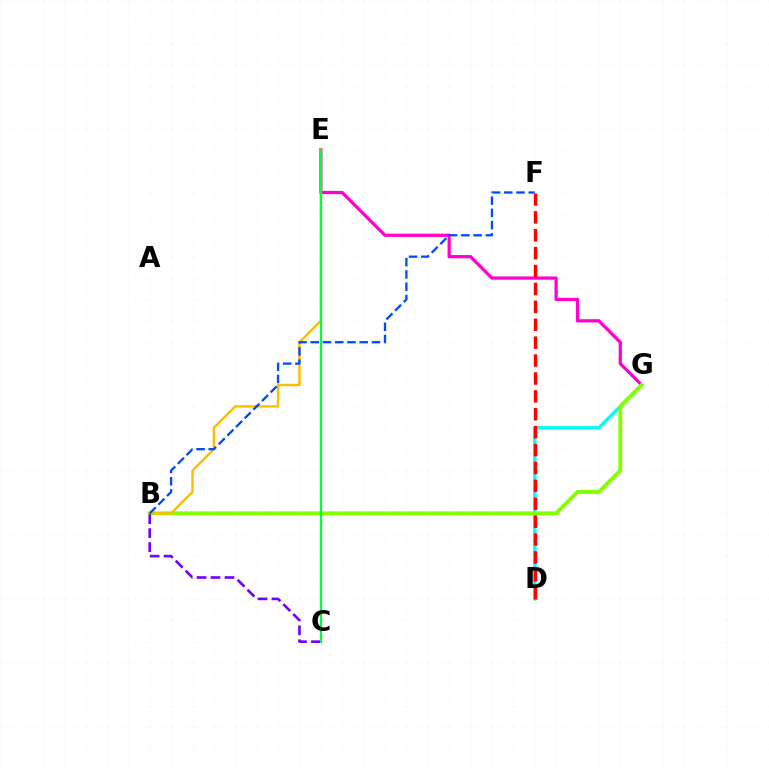{('E', 'G'): [{'color': '#ff00cf', 'line_style': 'solid', 'thickness': 2.32}], ('D', 'G'): [{'color': '#00fff6', 'line_style': 'solid', 'thickness': 2.42}], ('B', 'G'): [{'color': '#84ff00', 'line_style': 'solid', 'thickness': 2.79}], ('B', 'E'): [{'color': '#ffbd00', 'line_style': 'solid', 'thickness': 1.75}], ('B', 'C'): [{'color': '#7200ff', 'line_style': 'dashed', 'thickness': 1.9}], ('D', 'F'): [{'color': '#ff0000', 'line_style': 'dashed', 'thickness': 2.43}], ('C', 'E'): [{'color': '#00ff39', 'line_style': 'solid', 'thickness': 1.58}], ('B', 'F'): [{'color': '#004bff', 'line_style': 'dashed', 'thickness': 1.66}]}